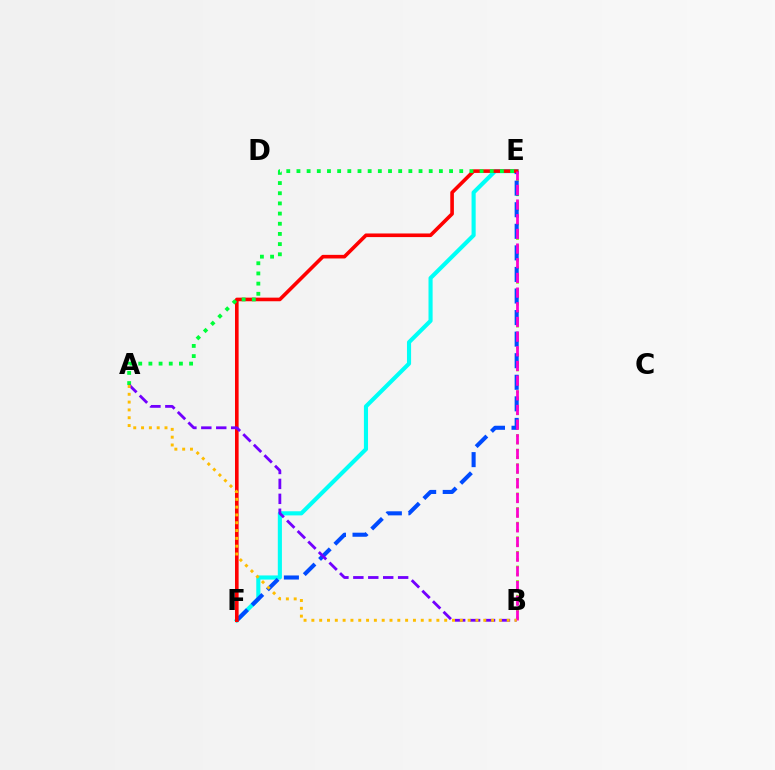{('E', 'F'): [{'color': '#00fff6', 'line_style': 'solid', 'thickness': 2.96}, {'color': '#004bff', 'line_style': 'dashed', 'thickness': 2.93}, {'color': '#ff0000', 'line_style': 'solid', 'thickness': 2.6}], ('B', 'E'): [{'color': '#84ff00', 'line_style': 'dotted', 'thickness': 1.98}, {'color': '#ff00cf', 'line_style': 'dashed', 'thickness': 1.99}], ('A', 'E'): [{'color': '#00ff39', 'line_style': 'dotted', 'thickness': 2.76}], ('A', 'B'): [{'color': '#7200ff', 'line_style': 'dashed', 'thickness': 2.03}, {'color': '#ffbd00', 'line_style': 'dotted', 'thickness': 2.12}]}